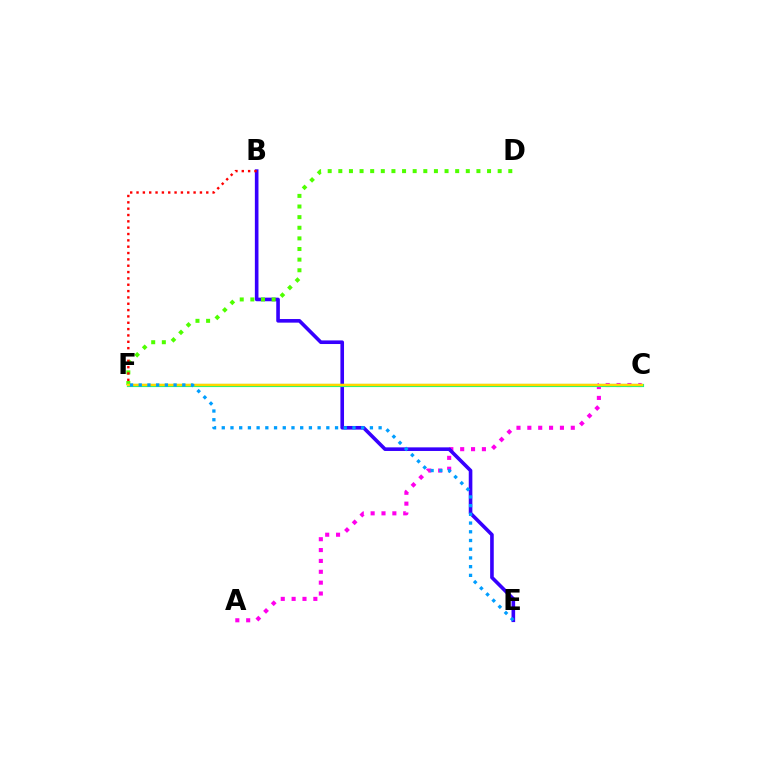{('A', 'C'): [{'color': '#ff00ed', 'line_style': 'dotted', 'thickness': 2.95}], ('B', 'E'): [{'color': '#3700ff', 'line_style': 'solid', 'thickness': 2.6}], ('C', 'F'): [{'color': '#00ff86', 'line_style': 'solid', 'thickness': 2.27}, {'color': '#ffd500', 'line_style': 'solid', 'thickness': 1.79}], ('D', 'F'): [{'color': '#4fff00', 'line_style': 'dotted', 'thickness': 2.89}], ('B', 'F'): [{'color': '#ff0000', 'line_style': 'dotted', 'thickness': 1.72}], ('E', 'F'): [{'color': '#009eff', 'line_style': 'dotted', 'thickness': 2.37}]}